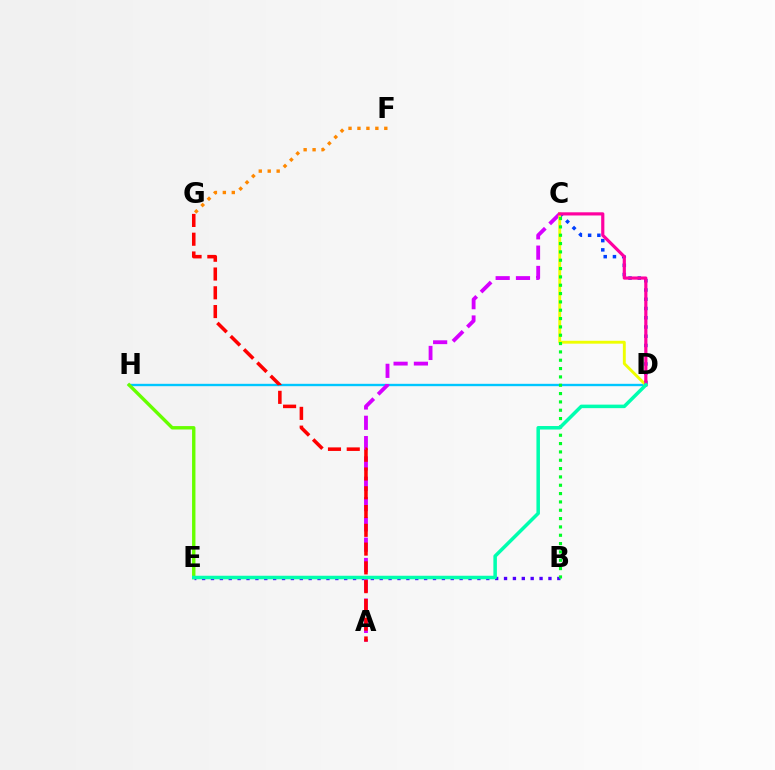{('B', 'E'): [{'color': '#4f00ff', 'line_style': 'dotted', 'thickness': 2.41}], ('D', 'H'): [{'color': '#00c7ff', 'line_style': 'solid', 'thickness': 1.7}], ('F', 'G'): [{'color': '#ff8800', 'line_style': 'dotted', 'thickness': 2.43}], ('A', 'C'): [{'color': '#d600ff', 'line_style': 'dashed', 'thickness': 2.76}], ('C', 'D'): [{'color': '#003fff', 'line_style': 'dotted', 'thickness': 2.51}, {'color': '#eeff00', 'line_style': 'solid', 'thickness': 2.08}, {'color': '#ff00a0', 'line_style': 'solid', 'thickness': 2.28}], ('A', 'G'): [{'color': '#ff0000', 'line_style': 'dashed', 'thickness': 2.55}], ('B', 'C'): [{'color': '#00ff27', 'line_style': 'dotted', 'thickness': 2.26}], ('E', 'H'): [{'color': '#66ff00', 'line_style': 'solid', 'thickness': 2.44}], ('D', 'E'): [{'color': '#00ffaf', 'line_style': 'solid', 'thickness': 2.53}]}